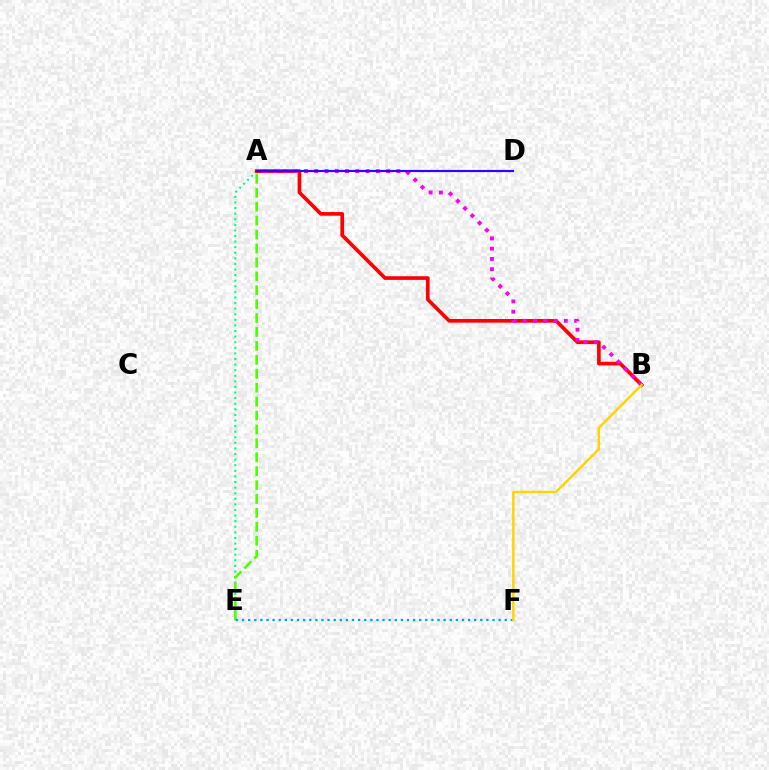{('A', 'E'): [{'color': '#00ff86', 'line_style': 'dotted', 'thickness': 1.52}, {'color': '#4fff00', 'line_style': 'dashed', 'thickness': 1.89}], ('A', 'B'): [{'color': '#ff0000', 'line_style': 'solid', 'thickness': 2.64}, {'color': '#ff00ed', 'line_style': 'dotted', 'thickness': 2.79}], ('A', 'D'): [{'color': '#3700ff', 'line_style': 'solid', 'thickness': 1.54}], ('E', 'F'): [{'color': '#009eff', 'line_style': 'dotted', 'thickness': 1.66}], ('B', 'F'): [{'color': '#ffd500', 'line_style': 'solid', 'thickness': 1.77}]}